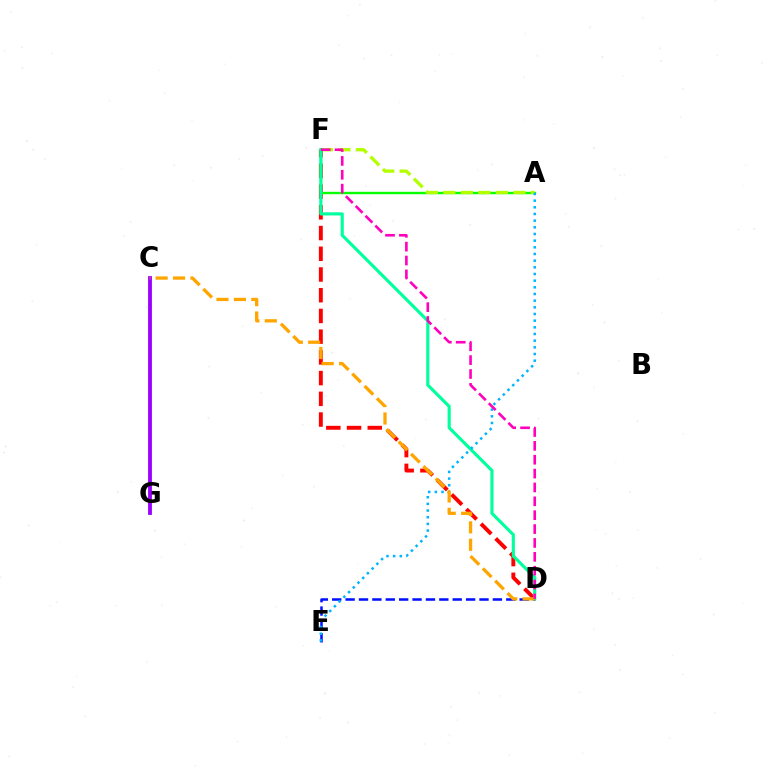{('D', 'F'): [{'color': '#ff0000', 'line_style': 'dashed', 'thickness': 2.82}, {'color': '#00ff9d', 'line_style': 'solid', 'thickness': 2.25}, {'color': '#ff00bd', 'line_style': 'dashed', 'thickness': 1.88}], ('C', 'G'): [{'color': '#9b00ff', 'line_style': 'solid', 'thickness': 2.75}], ('A', 'F'): [{'color': '#08ff00', 'line_style': 'solid', 'thickness': 1.72}, {'color': '#b3ff00', 'line_style': 'dashed', 'thickness': 2.38}], ('D', 'E'): [{'color': '#0010ff', 'line_style': 'dashed', 'thickness': 1.82}], ('A', 'E'): [{'color': '#00b5ff', 'line_style': 'dotted', 'thickness': 1.81}], ('C', 'D'): [{'color': '#ffa500', 'line_style': 'dashed', 'thickness': 2.37}]}